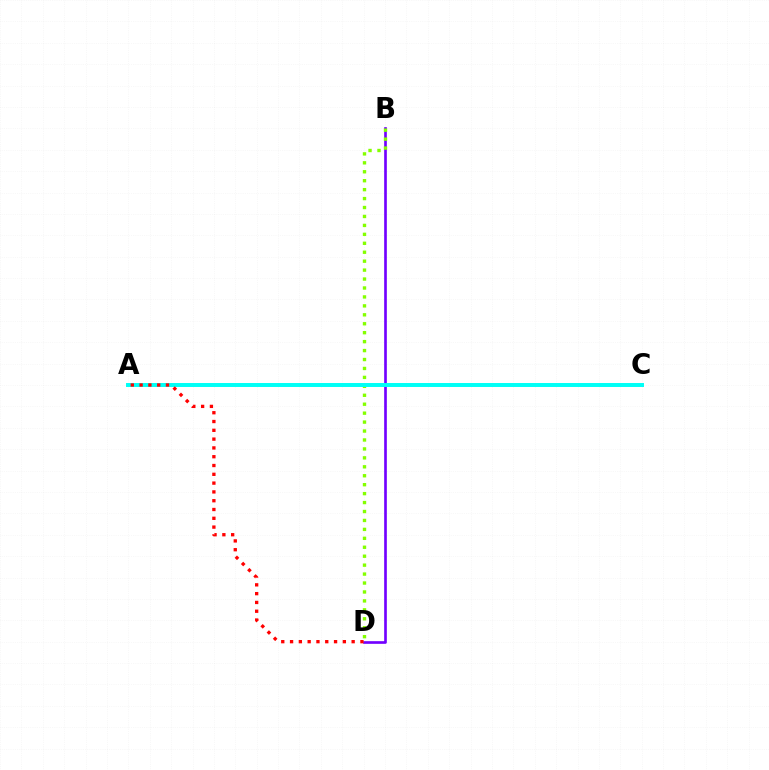{('B', 'D'): [{'color': '#7200ff', 'line_style': 'solid', 'thickness': 1.92}, {'color': '#84ff00', 'line_style': 'dotted', 'thickness': 2.43}], ('A', 'C'): [{'color': '#00fff6', 'line_style': 'solid', 'thickness': 2.85}], ('A', 'D'): [{'color': '#ff0000', 'line_style': 'dotted', 'thickness': 2.39}]}